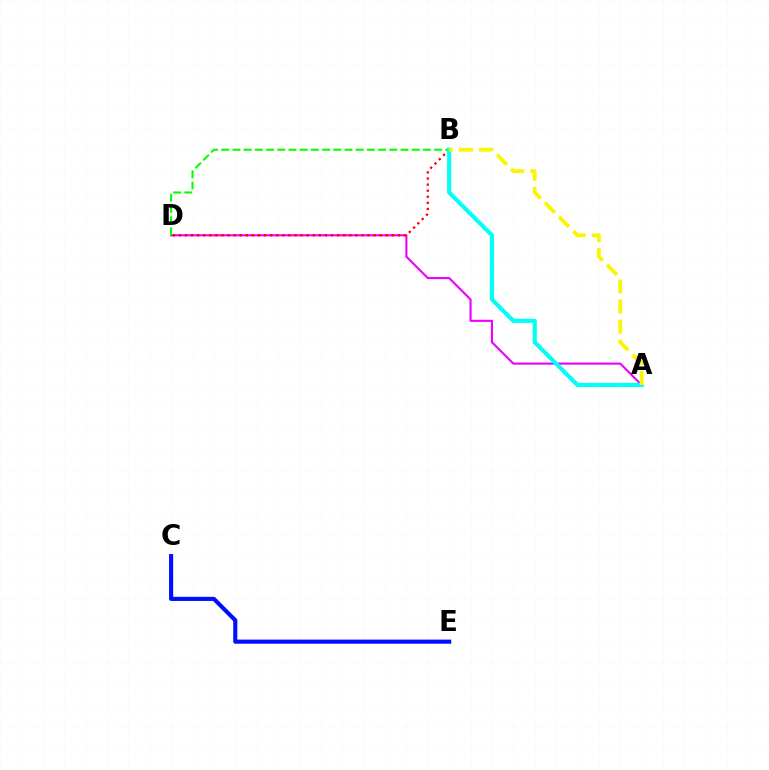{('A', 'D'): [{'color': '#ee00ff', 'line_style': 'solid', 'thickness': 1.52}], ('B', 'D'): [{'color': '#08ff00', 'line_style': 'dashed', 'thickness': 1.52}, {'color': '#ff0000', 'line_style': 'dotted', 'thickness': 1.65}], ('C', 'E'): [{'color': '#0010ff', 'line_style': 'solid', 'thickness': 2.97}], ('A', 'B'): [{'color': '#00fff6', 'line_style': 'solid', 'thickness': 2.98}, {'color': '#fcf500', 'line_style': 'dashed', 'thickness': 2.73}]}